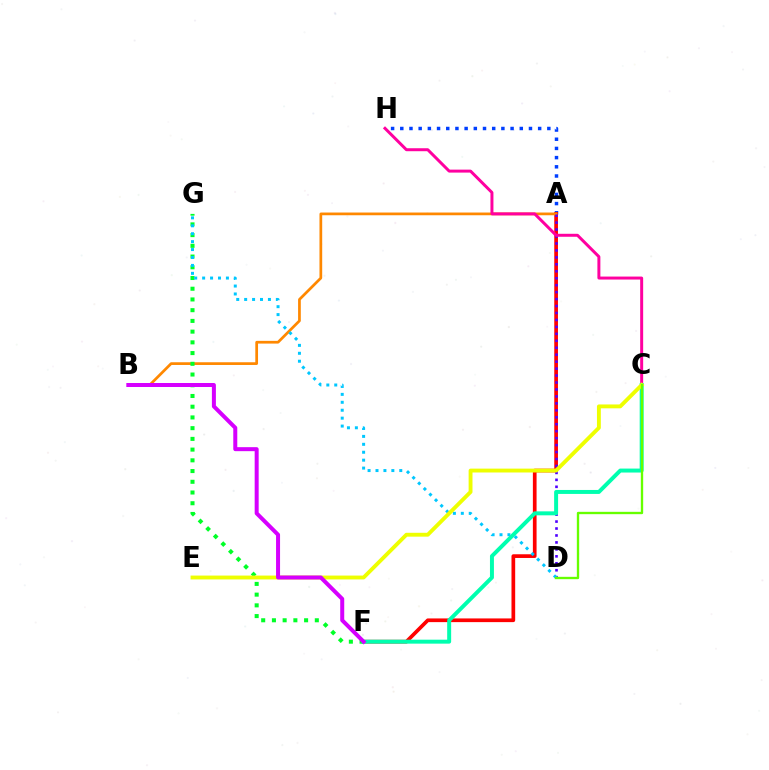{('A', 'H'): [{'color': '#003fff', 'line_style': 'dotted', 'thickness': 2.5}], ('A', 'F'): [{'color': '#ff0000', 'line_style': 'solid', 'thickness': 2.66}], ('A', 'B'): [{'color': '#ff8800', 'line_style': 'solid', 'thickness': 1.96}], ('A', 'D'): [{'color': '#4f00ff', 'line_style': 'dotted', 'thickness': 1.89}], ('C', 'H'): [{'color': '#ff00a0', 'line_style': 'solid', 'thickness': 2.14}], ('F', 'G'): [{'color': '#00ff27', 'line_style': 'dotted', 'thickness': 2.91}], ('D', 'G'): [{'color': '#00c7ff', 'line_style': 'dotted', 'thickness': 2.15}], ('C', 'F'): [{'color': '#00ffaf', 'line_style': 'solid', 'thickness': 2.85}], ('C', 'E'): [{'color': '#eeff00', 'line_style': 'solid', 'thickness': 2.79}], ('B', 'F'): [{'color': '#d600ff', 'line_style': 'solid', 'thickness': 2.88}], ('C', 'D'): [{'color': '#66ff00', 'line_style': 'solid', 'thickness': 1.69}]}